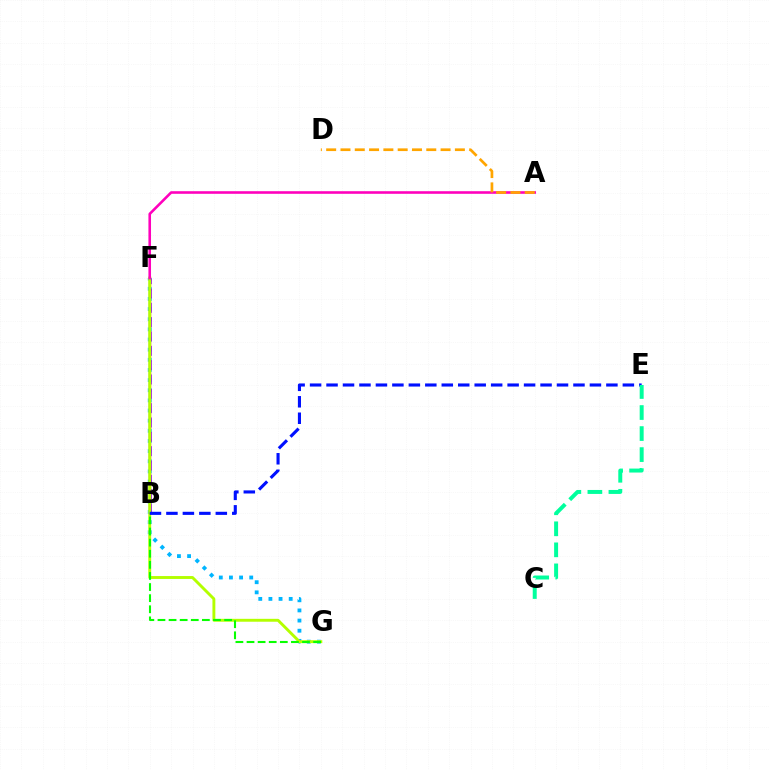{('B', 'F'): [{'color': '#ff0000', 'line_style': 'solid', 'thickness': 1.65}, {'color': '#9b00ff', 'line_style': 'dashed', 'thickness': 1.95}], ('F', 'G'): [{'color': '#00b5ff', 'line_style': 'dotted', 'thickness': 2.76}, {'color': '#b3ff00', 'line_style': 'solid', 'thickness': 2.08}], ('A', 'F'): [{'color': '#ff00bd', 'line_style': 'solid', 'thickness': 1.86}], ('B', 'G'): [{'color': '#08ff00', 'line_style': 'dashed', 'thickness': 1.51}], ('A', 'D'): [{'color': '#ffa500', 'line_style': 'dashed', 'thickness': 1.94}], ('B', 'E'): [{'color': '#0010ff', 'line_style': 'dashed', 'thickness': 2.24}], ('C', 'E'): [{'color': '#00ff9d', 'line_style': 'dashed', 'thickness': 2.86}]}